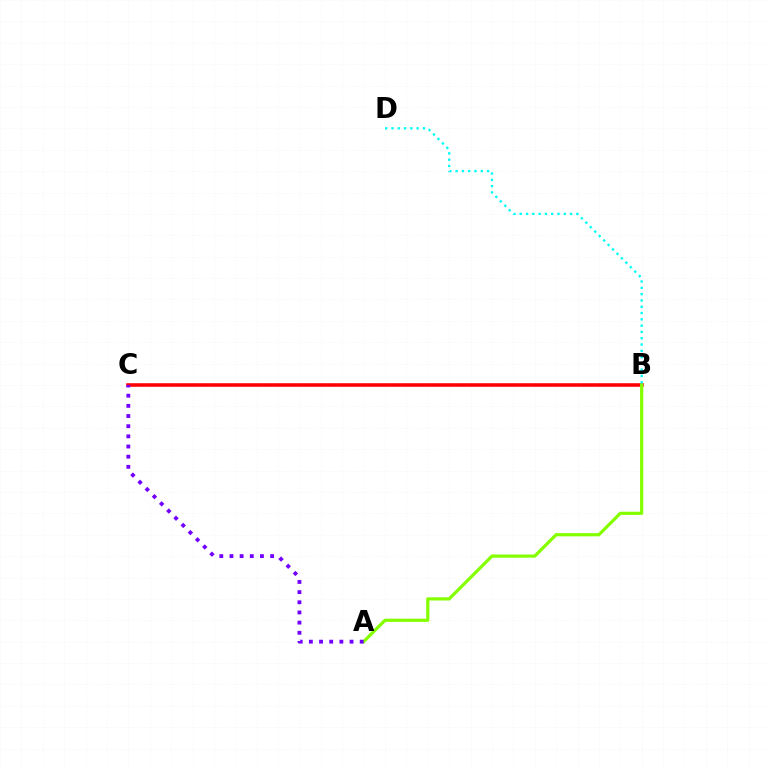{('B', 'C'): [{'color': '#ff0000', 'line_style': 'solid', 'thickness': 2.56}], ('A', 'B'): [{'color': '#84ff00', 'line_style': 'solid', 'thickness': 2.31}], ('A', 'C'): [{'color': '#7200ff', 'line_style': 'dotted', 'thickness': 2.76}], ('B', 'D'): [{'color': '#00fff6', 'line_style': 'dotted', 'thickness': 1.71}]}